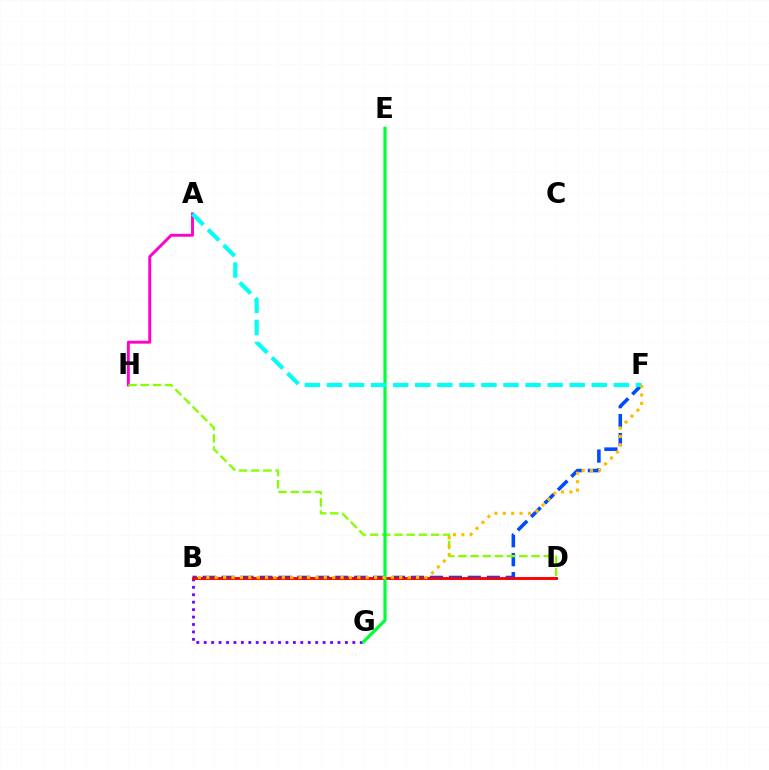{('B', 'F'): [{'color': '#004bff', 'line_style': 'dashed', 'thickness': 2.57}, {'color': '#ffbd00', 'line_style': 'dotted', 'thickness': 2.28}], ('B', 'G'): [{'color': '#7200ff', 'line_style': 'dotted', 'thickness': 2.02}], ('A', 'H'): [{'color': '#ff00cf', 'line_style': 'solid', 'thickness': 2.1}], ('B', 'D'): [{'color': '#ff0000', 'line_style': 'solid', 'thickness': 2.09}], ('D', 'H'): [{'color': '#84ff00', 'line_style': 'dashed', 'thickness': 1.66}], ('E', 'G'): [{'color': '#00ff39', 'line_style': 'solid', 'thickness': 2.3}], ('A', 'F'): [{'color': '#00fff6', 'line_style': 'dashed', 'thickness': 3.0}]}